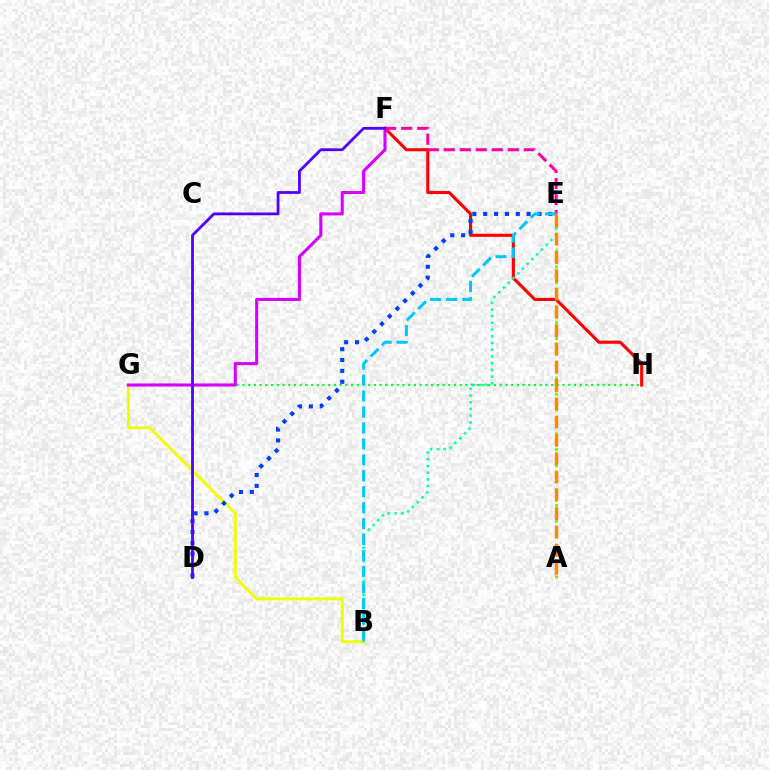{('F', 'H'): [{'color': '#ff0000', 'line_style': 'solid', 'thickness': 2.22}], ('G', 'H'): [{'color': '#00ff27', 'line_style': 'dotted', 'thickness': 1.55}], ('B', 'G'): [{'color': '#eeff00', 'line_style': 'solid', 'thickness': 2.09}], ('F', 'G'): [{'color': '#d600ff', 'line_style': 'solid', 'thickness': 2.21}], ('B', 'E'): [{'color': '#00ffaf', 'line_style': 'dotted', 'thickness': 1.82}, {'color': '#00c7ff', 'line_style': 'dashed', 'thickness': 2.17}], ('D', 'E'): [{'color': '#003fff', 'line_style': 'dotted', 'thickness': 2.95}], ('E', 'F'): [{'color': '#ff00a0', 'line_style': 'dashed', 'thickness': 2.18}], ('D', 'F'): [{'color': '#4f00ff', 'line_style': 'solid', 'thickness': 2.0}], ('A', 'E'): [{'color': '#66ff00', 'line_style': 'dotted', 'thickness': 2.16}, {'color': '#ff8800', 'line_style': 'dashed', 'thickness': 2.49}]}